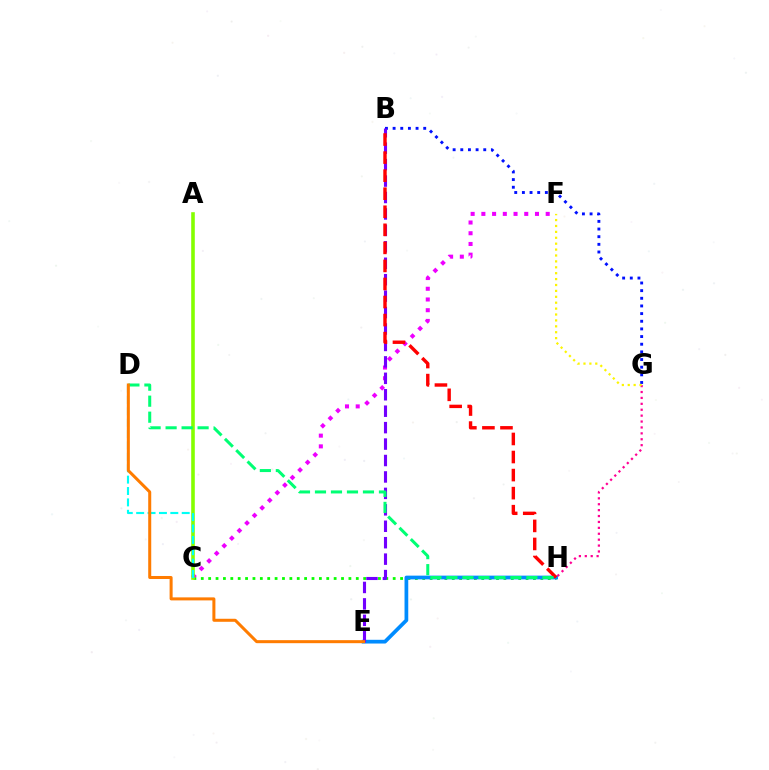{('C', 'H'): [{'color': '#08ff00', 'line_style': 'dotted', 'thickness': 2.01}], ('C', 'F'): [{'color': '#ee00ff', 'line_style': 'dotted', 'thickness': 2.91}], ('E', 'H'): [{'color': '#008cff', 'line_style': 'solid', 'thickness': 2.68}], ('G', 'H'): [{'color': '#ff0094', 'line_style': 'dotted', 'thickness': 1.6}], ('B', 'G'): [{'color': '#0010ff', 'line_style': 'dotted', 'thickness': 2.08}], ('B', 'E'): [{'color': '#7200ff', 'line_style': 'dashed', 'thickness': 2.23}], ('A', 'C'): [{'color': '#84ff00', 'line_style': 'solid', 'thickness': 2.59}], ('B', 'H'): [{'color': '#ff0000', 'line_style': 'dashed', 'thickness': 2.45}], ('C', 'D'): [{'color': '#00fff6', 'line_style': 'dashed', 'thickness': 1.55}], ('F', 'G'): [{'color': '#fcf500', 'line_style': 'dotted', 'thickness': 1.6}], ('D', 'H'): [{'color': '#00ff74', 'line_style': 'dashed', 'thickness': 2.17}], ('D', 'E'): [{'color': '#ff7c00', 'line_style': 'solid', 'thickness': 2.17}]}